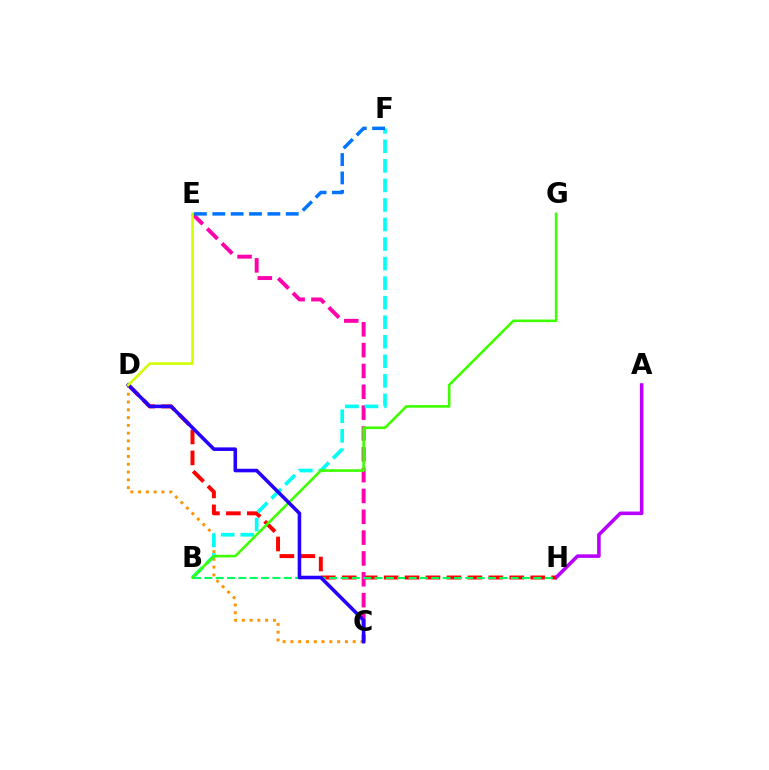{('A', 'H'): [{'color': '#b900ff', 'line_style': 'solid', 'thickness': 2.57}], ('D', 'H'): [{'color': '#ff0000', 'line_style': 'dashed', 'thickness': 2.84}], ('C', 'D'): [{'color': '#ff9400', 'line_style': 'dotted', 'thickness': 2.11}, {'color': '#2500ff', 'line_style': 'solid', 'thickness': 2.56}], ('C', 'E'): [{'color': '#ff00ac', 'line_style': 'dashed', 'thickness': 2.83}], ('B', 'H'): [{'color': '#00ff5c', 'line_style': 'dashed', 'thickness': 1.54}], ('B', 'F'): [{'color': '#00fff6', 'line_style': 'dashed', 'thickness': 2.65}], ('E', 'F'): [{'color': '#0074ff', 'line_style': 'dashed', 'thickness': 2.49}], ('B', 'G'): [{'color': '#3dff00', 'line_style': 'solid', 'thickness': 1.87}], ('D', 'E'): [{'color': '#d1ff00', 'line_style': 'solid', 'thickness': 1.85}]}